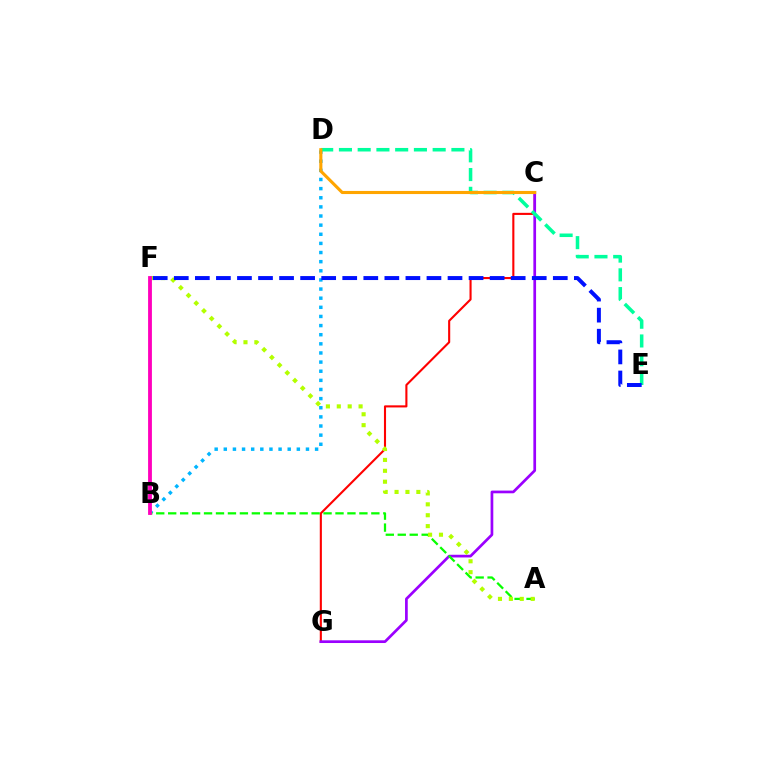{('C', 'G'): [{'color': '#ff0000', 'line_style': 'solid', 'thickness': 1.52}, {'color': '#9b00ff', 'line_style': 'solid', 'thickness': 1.95}], ('B', 'D'): [{'color': '#00b5ff', 'line_style': 'dotted', 'thickness': 2.48}], ('D', 'E'): [{'color': '#00ff9d', 'line_style': 'dashed', 'thickness': 2.55}], ('A', 'B'): [{'color': '#08ff00', 'line_style': 'dashed', 'thickness': 1.62}], ('A', 'F'): [{'color': '#b3ff00', 'line_style': 'dotted', 'thickness': 2.96}], ('B', 'F'): [{'color': '#ff00bd', 'line_style': 'solid', 'thickness': 2.75}], ('E', 'F'): [{'color': '#0010ff', 'line_style': 'dashed', 'thickness': 2.86}], ('C', 'D'): [{'color': '#ffa500', 'line_style': 'solid', 'thickness': 2.24}]}